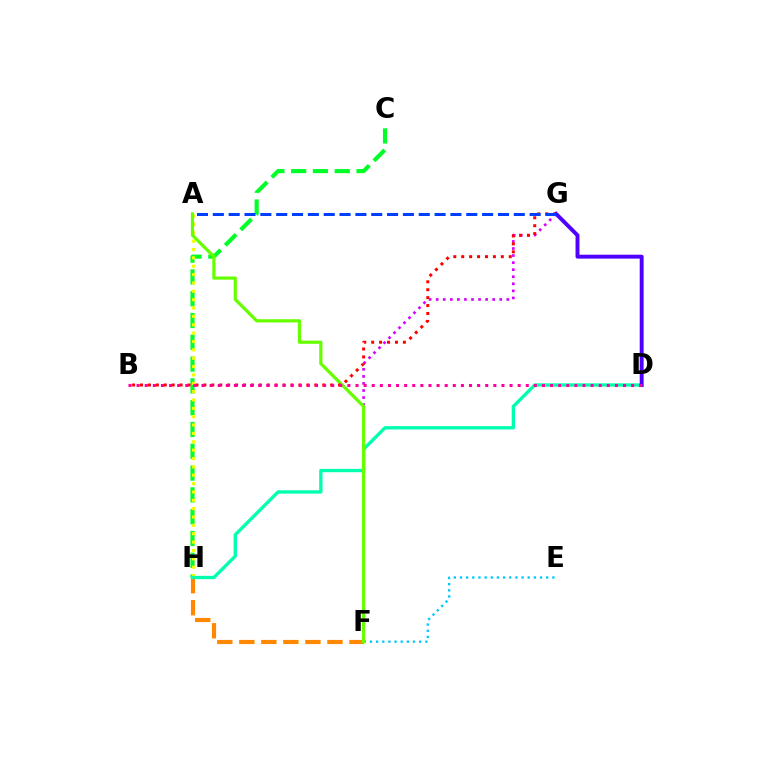{('C', 'H'): [{'color': '#00ff27', 'line_style': 'dashed', 'thickness': 2.96}], ('F', 'H'): [{'color': '#ff8800', 'line_style': 'dashed', 'thickness': 2.99}], ('E', 'F'): [{'color': '#00c7ff', 'line_style': 'dotted', 'thickness': 1.67}], ('F', 'G'): [{'color': '#d600ff', 'line_style': 'dotted', 'thickness': 1.92}], ('A', 'H'): [{'color': '#eeff00', 'line_style': 'dotted', 'thickness': 2.27}], ('D', 'H'): [{'color': '#00ffaf', 'line_style': 'solid', 'thickness': 2.4}], ('A', 'F'): [{'color': '#66ff00', 'line_style': 'solid', 'thickness': 2.31}], ('B', 'G'): [{'color': '#ff0000', 'line_style': 'dotted', 'thickness': 2.15}], ('D', 'G'): [{'color': '#4f00ff', 'line_style': 'solid', 'thickness': 2.82}], ('A', 'G'): [{'color': '#003fff', 'line_style': 'dashed', 'thickness': 2.15}], ('B', 'D'): [{'color': '#ff00a0', 'line_style': 'dotted', 'thickness': 2.2}]}